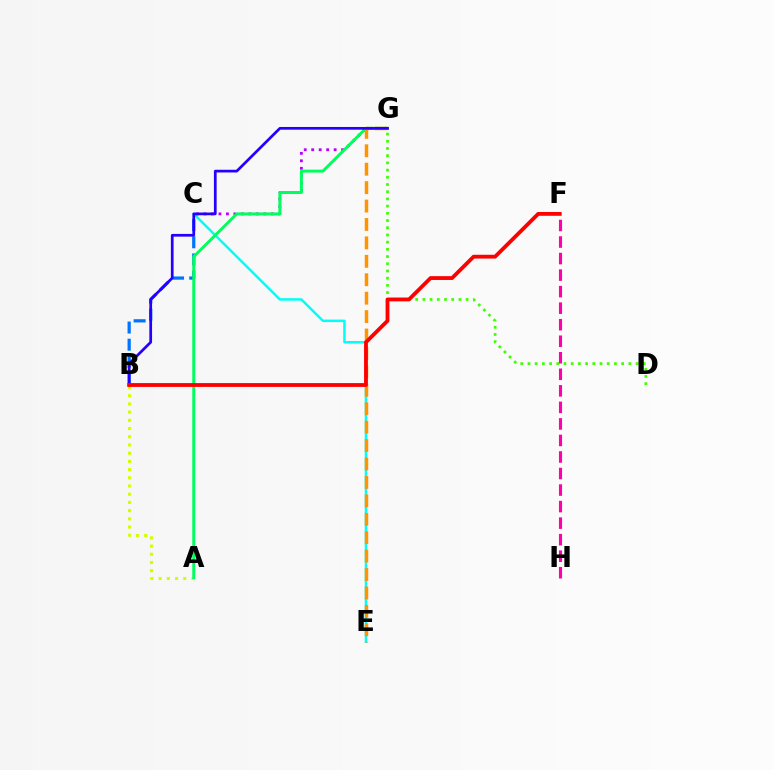{('C', 'E'): [{'color': '#00fff6', 'line_style': 'solid', 'thickness': 1.79}], ('A', 'B'): [{'color': '#d1ff00', 'line_style': 'dotted', 'thickness': 2.23}], ('B', 'C'): [{'color': '#0074ff', 'line_style': 'dashed', 'thickness': 2.33}], ('C', 'G'): [{'color': '#b900ff', 'line_style': 'dotted', 'thickness': 2.03}], ('A', 'G'): [{'color': '#00ff5c', 'line_style': 'solid', 'thickness': 2.14}], ('E', 'G'): [{'color': '#ff9400', 'line_style': 'dashed', 'thickness': 2.5}], ('D', 'G'): [{'color': '#3dff00', 'line_style': 'dotted', 'thickness': 1.96}], ('F', 'H'): [{'color': '#ff00ac', 'line_style': 'dashed', 'thickness': 2.25}], ('B', 'G'): [{'color': '#2500ff', 'line_style': 'solid', 'thickness': 1.96}], ('B', 'F'): [{'color': '#ff0000', 'line_style': 'solid', 'thickness': 2.75}]}